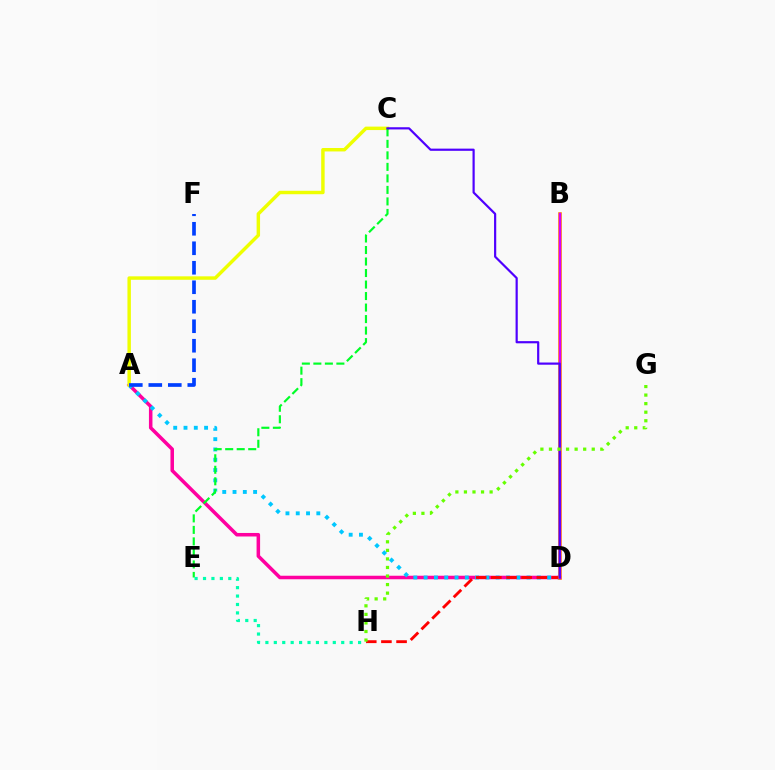{('A', 'D'): [{'color': '#ff00a0', 'line_style': 'solid', 'thickness': 2.54}, {'color': '#00c7ff', 'line_style': 'dotted', 'thickness': 2.8}], ('D', 'H'): [{'color': '#ff0000', 'line_style': 'dashed', 'thickness': 2.06}], ('A', 'C'): [{'color': '#eeff00', 'line_style': 'solid', 'thickness': 2.48}], ('B', 'D'): [{'color': '#ff8800', 'line_style': 'solid', 'thickness': 2.6}, {'color': '#d600ff', 'line_style': 'solid', 'thickness': 1.67}], ('C', 'E'): [{'color': '#00ff27', 'line_style': 'dashed', 'thickness': 1.56}], ('C', 'D'): [{'color': '#4f00ff', 'line_style': 'solid', 'thickness': 1.58}], ('A', 'F'): [{'color': '#003fff', 'line_style': 'dashed', 'thickness': 2.65}], ('G', 'H'): [{'color': '#66ff00', 'line_style': 'dotted', 'thickness': 2.32}], ('E', 'H'): [{'color': '#00ffaf', 'line_style': 'dotted', 'thickness': 2.29}]}